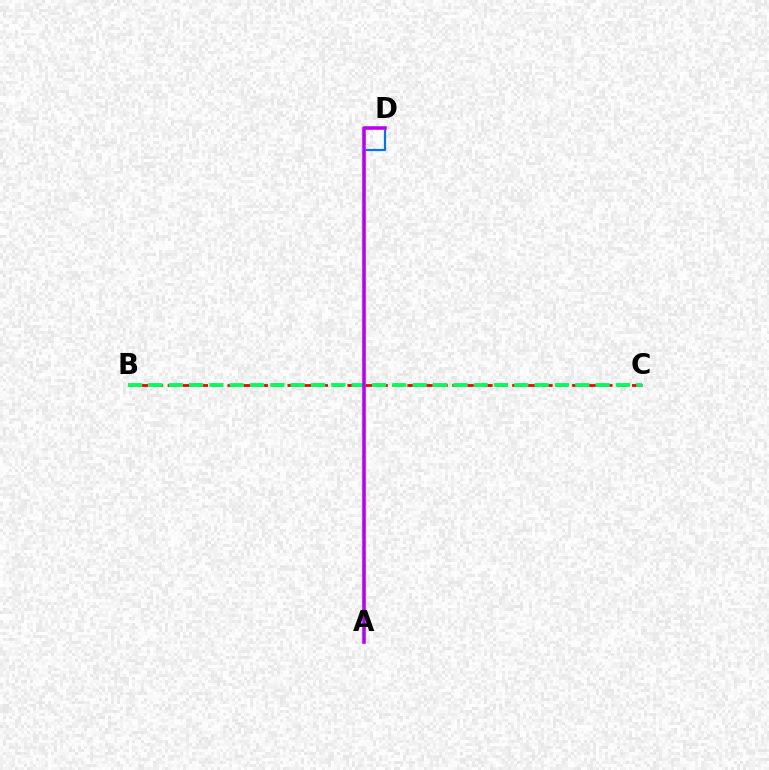{('A', 'D'): [{'color': '#0074ff', 'line_style': 'solid', 'thickness': 1.57}, {'color': '#d1ff00', 'line_style': 'dashed', 'thickness': 1.83}, {'color': '#b900ff', 'line_style': 'solid', 'thickness': 2.54}], ('B', 'C'): [{'color': '#ff0000', 'line_style': 'dashed', 'thickness': 2.04}, {'color': '#00ff5c', 'line_style': 'dashed', 'thickness': 2.76}]}